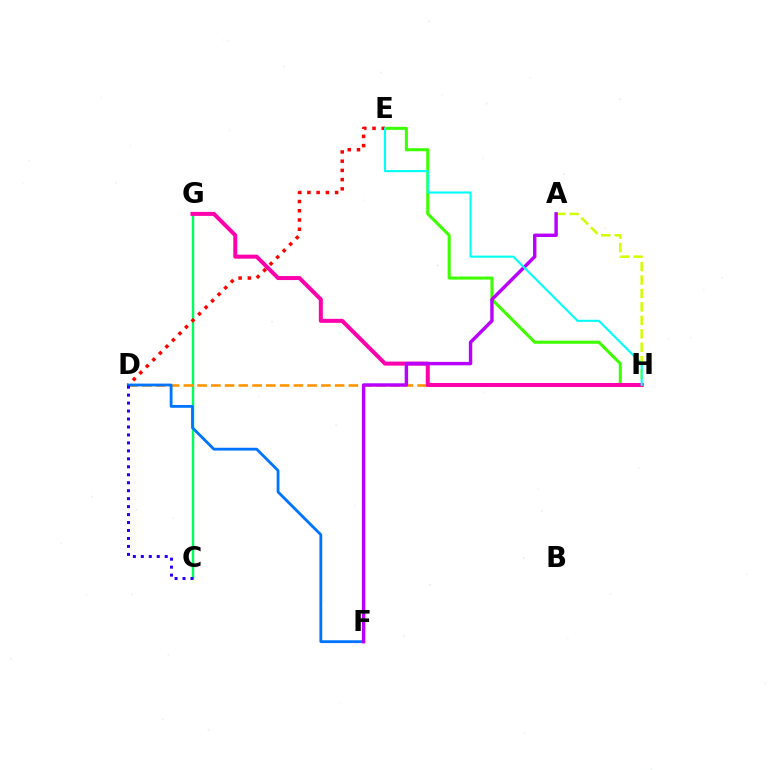{('E', 'H'): [{'color': '#3dff00', 'line_style': 'solid', 'thickness': 2.2}, {'color': '#00fff6', 'line_style': 'solid', 'thickness': 1.51}], ('C', 'G'): [{'color': '#00ff5c', 'line_style': 'solid', 'thickness': 1.77}], ('D', 'E'): [{'color': '#ff0000', 'line_style': 'dotted', 'thickness': 2.51}], ('D', 'H'): [{'color': '#ff9400', 'line_style': 'dashed', 'thickness': 1.87}], ('A', 'H'): [{'color': '#d1ff00', 'line_style': 'dashed', 'thickness': 1.83}], ('G', 'H'): [{'color': '#ff00ac', 'line_style': 'solid', 'thickness': 2.89}], ('D', 'F'): [{'color': '#0074ff', 'line_style': 'solid', 'thickness': 2.02}], ('A', 'F'): [{'color': '#b900ff', 'line_style': 'solid', 'thickness': 2.47}], ('C', 'D'): [{'color': '#2500ff', 'line_style': 'dotted', 'thickness': 2.16}]}